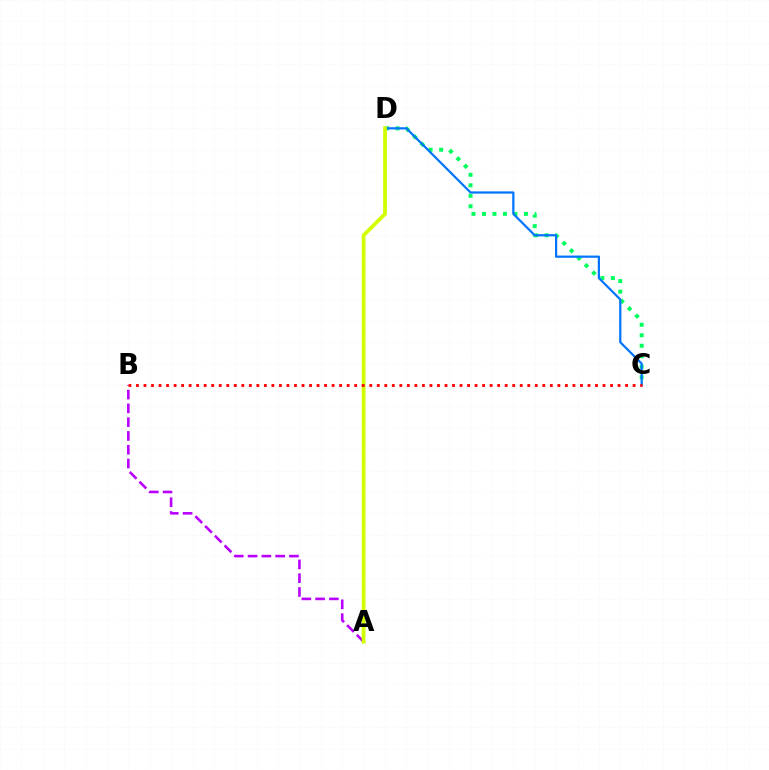{('A', 'B'): [{'color': '#b900ff', 'line_style': 'dashed', 'thickness': 1.87}], ('C', 'D'): [{'color': '#00ff5c', 'line_style': 'dotted', 'thickness': 2.85}, {'color': '#0074ff', 'line_style': 'solid', 'thickness': 1.6}], ('A', 'D'): [{'color': '#d1ff00', 'line_style': 'solid', 'thickness': 2.72}], ('B', 'C'): [{'color': '#ff0000', 'line_style': 'dotted', 'thickness': 2.04}]}